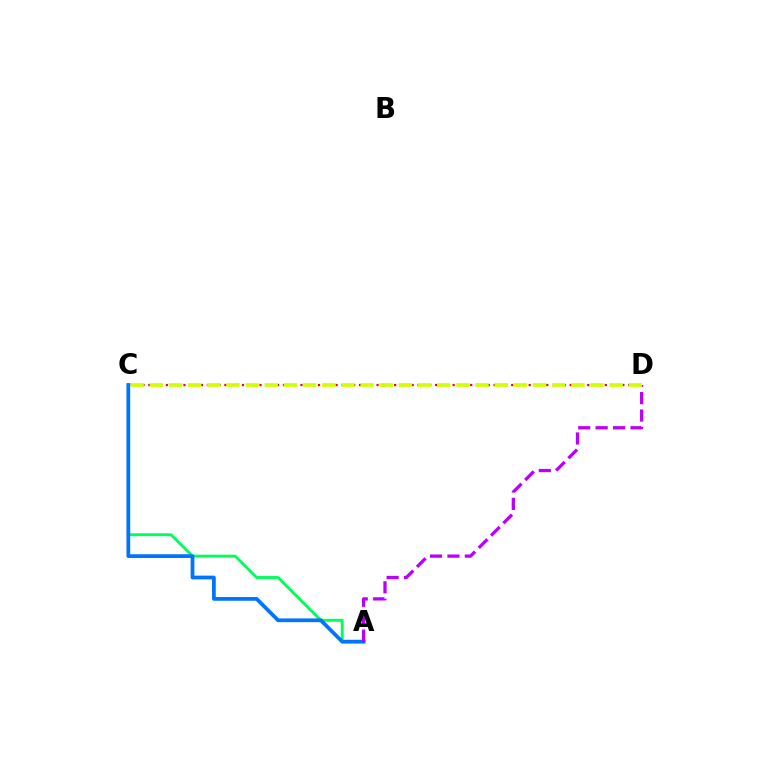{('A', 'C'): [{'color': '#00ff5c', 'line_style': 'solid', 'thickness': 2.08}, {'color': '#0074ff', 'line_style': 'solid', 'thickness': 2.7}], ('A', 'D'): [{'color': '#b900ff', 'line_style': 'dashed', 'thickness': 2.37}], ('C', 'D'): [{'color': '#ff0000', 'line_style': 'dotted', 'thickness': 1.59}, {'color': '#d1ff00', 'line_style': 'dashed', 'thickness': 2.6}]}